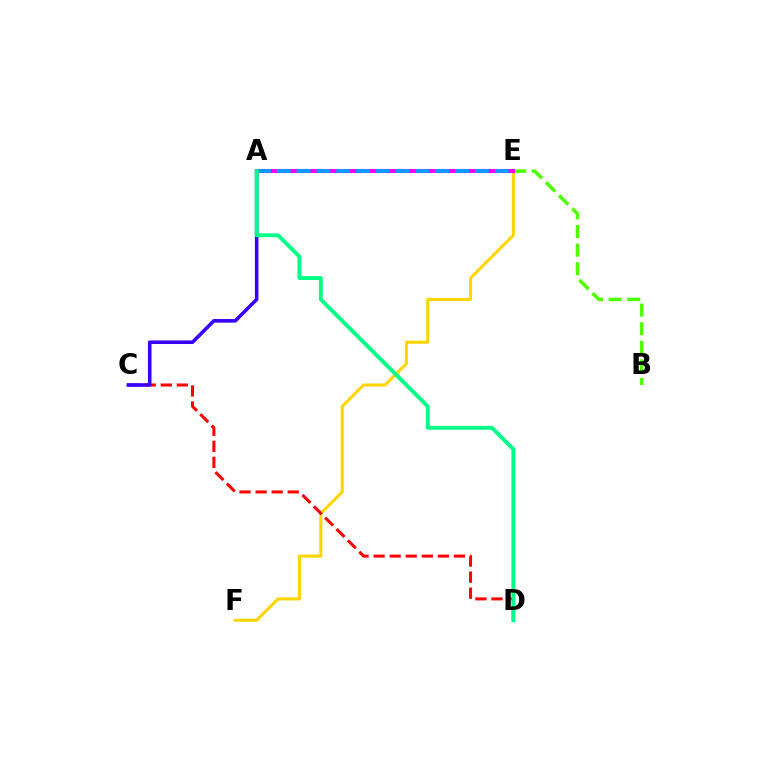{('E', 'F'): [{'color': '#ffd500', 'line_style': 'solid', 'thickness': 2.19}], ('B', 'E'): [{'color': '#4fff00', 'line_style': 'dashed', 'thickness': 2.53}], ('C', 'D'): [{'color': '#ff0000', 'line_style': 'dashed', 'thickness': 2.18}], ('A', 'C'): [{'color': '#3700ff', 'line_style': 'solid', 'thickness': 2.58}], ('A', 'E'): [{'color': '#ff00ed', 'line_style': 'solid', 'thickness': 2.93}, {'color': '#009eff', 'line_style': 'dashed', 'thickness': 2.69}], ('A', 'D'): [{'color': '#00ff86', 'line_style': 'solid', 'thickness': 2.8}]}